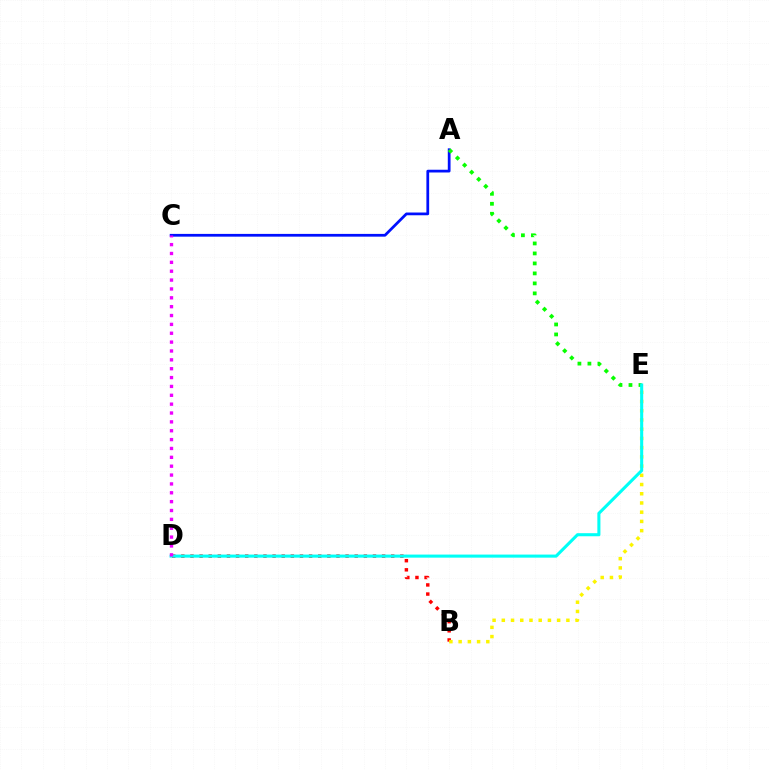{('B', 'D'): [{'color': '#ff0000', 'line_style': 'dotted', 'thickness': 2.48}], ('A', 'C'): [{'color': '#0010ff', 'line_style': 'solid', 'thickness': 1.98}], ('B', 'E'): [{'color': '#fcf500', 'line_style': 'dotted', 'thickness': 2.51}], ('A', 'E'): [{'color': '#08ff00', 'line_style': 'dotted', 'thickness': 2.71}], ('D', 'E'): [{'color': '#00fff6', 'line_style': 'solid', 'thickness': 2.21}], ('C', 'D'): [{'color': '#ee00ff', 'line_style': 'dotted', 'thickness': 2.41}]}